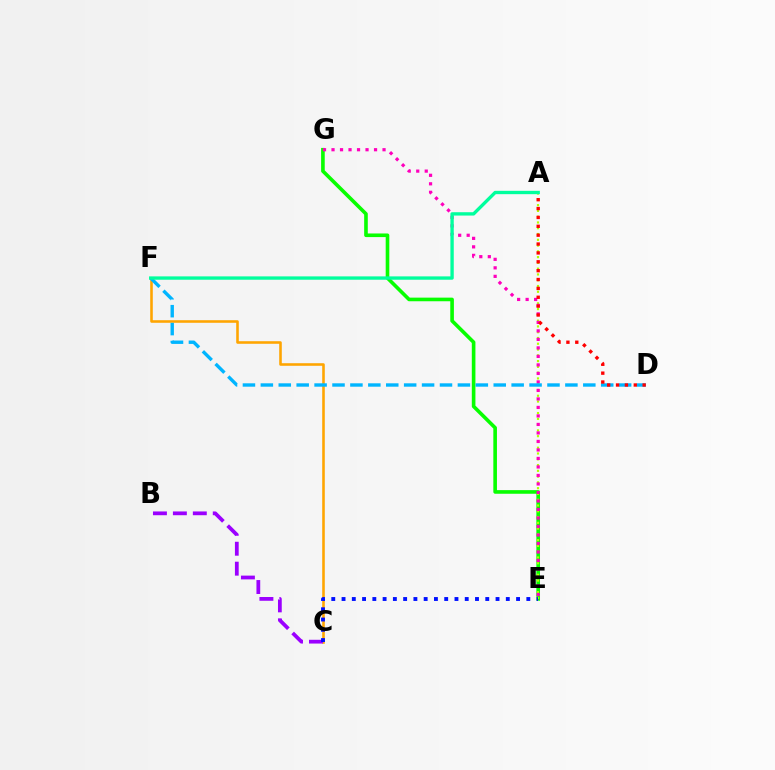{('E', 'G'): [{'color': '#08ff00', 'line_style': 'solid', 'thickness': 2.61}, {'color': '#ff00bd', 'line_style': 'dotted', 'thickness': 2.31}], ('A', 'E'): [{'color': '#b3ff00', 'line_style': 'dotted', 'thickness': 1.57}], ('C', 'F'): [{'color': '#ffa500', 'line_style': 'solid', 'thickness': 1.86}], ('D', 'F'): [{'color': '#00b5ff', 'line_style': 'dashed', 'thickness': 2.43}], ('A', 'D'): [{'color': '#ff0000', 'line_style': 'dotted', 'thickness': 2.41}], ('B', 'C'): [{'color': '#9b00ff', 'line_style': 'dashed', 'thickness': 2.71}], ('A', 'F'): [{'color': '#00ff9d', 'line_style': 'solid', 'thickness': 2.41}], ('C', 'E'): [{'color': '#0010ff', 'line_style': 'dotted', 'thickness': 2.79}]}